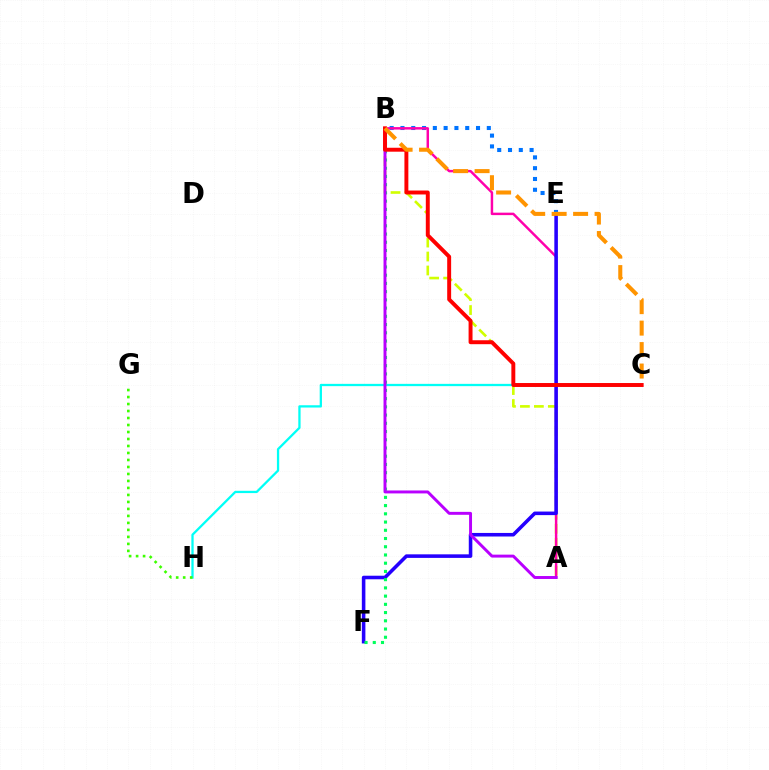{('A', 'B'): [{'color': '#d1ff00', 'line_style': 'dashed', 'thickness': 1.9}, {'color': '#ff00ac', 'line_style': 'solid', 'thickness': 1.77}, {'color': '#b900ff', 'line_style': 'solid', 'thickness': 2.12}], ('B', 'E'): [{'color': '#0074ff', 'line_style': 'dotted', 'thickness': 2.93}], ('E', 'F'): [{'color': '#2500ff', 'line_style': 'solid', 'thickness': 2.56}], ('C', 'H'): [{'color': '#00fff6', 'line_style': 'solid', 'thickness': 1.64}], ('G', 'H'): [{'color': '#3dff00', 'line_style': 'dotted', 'thickness': 1.9}], ('B', 'F'): [{'color': '#00ff5c', 'line_style': 'dotted', 'thickness': 2.24}], ('B', 'C'): [{'color': '#ff0000', 'line_style': 'solid', 'thickness': 2.83}, {'color': '#ff9400', 'line_style': 'dashed', 'thickness': 2.92}]}